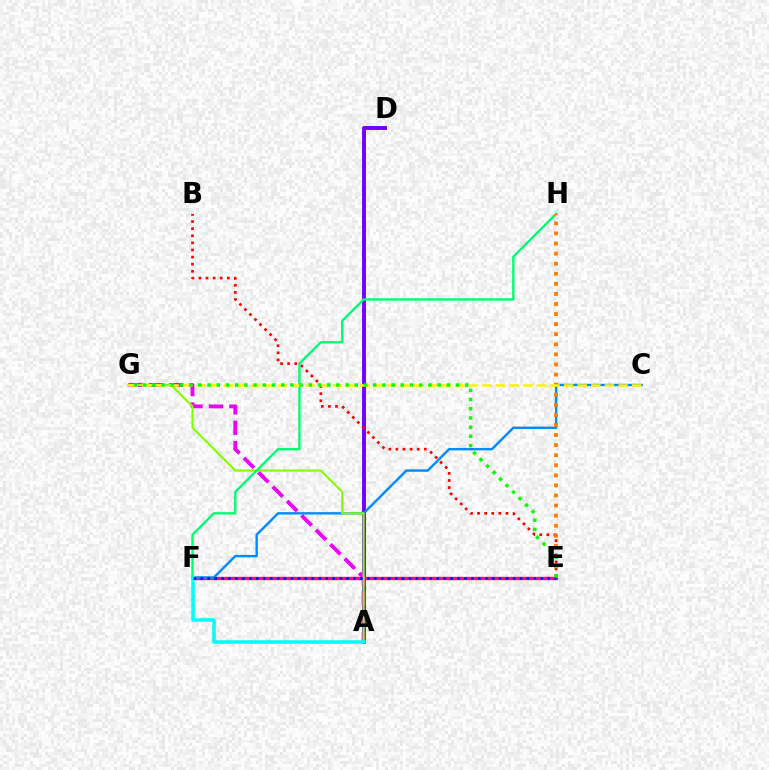{('A', 'D'): [{'color': '#7200ff', 'line_style': 'solid', 'thickness': 2.82}], ('E', 'F'): [{'color': '#ff0094', 'line_style': 'solid', 'thickness': 2.42}, {'color': '#0010ff', 'line_style': 'dotted', 'thickness': 1.89}], ('A', 'G'): [{'color': '#ee00ff', 'line_style': 'dashed', 'thickness': 2.77}, {'color': '#84ff00', 'line_style': 'solid', 'thickness': 1.54}], ('C', 'F'): [{'color': '#008cff', 'line_style': 'solid', 'thickness': 1.73}], ('B', 'E'): [{'color': '#ff0000', 'line_style': 'dotted', 'thickness': 1.93}], ('F', 'H'): [{'color': '#00ff74', 'line_style': 'solid', 'thickness': 1.71}], ('A', 'F'): [{'color': '#00fff6', 'line_style': 'solid', 'thickness': 2.53}], ('E', 'H'): [{'color': '#ff7c00', 'line_style': 'dotted', 'thickness': 2.74}], ('C', 'G'): [{'color': '#fcf500', 'line_style': 'dashed', 'thickness': 1.85}], ('E', 'G'): [{'color': '#08ff00', 'line_style': 'dotted', 'thickness': 2.5}]}